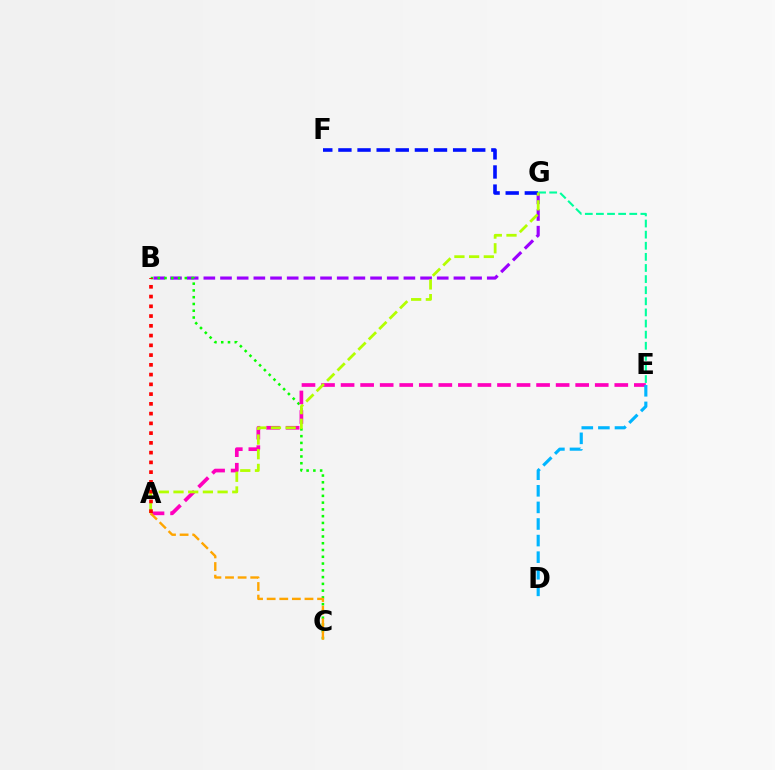{('B', 'G'): [{'color': '#9b00ff', 'line_style': 'dashed', 'thickness': 2.26}], ('F', 'G'): [{'color': '#0010ff', 'line_style': 'dashed', 'thickness': 2.6}], ('B', 'C'): [{'color': '#08ff00', 'line_style': 'dotted', 'thickness': 1.84}], ('A', 'E'): [{'color': '#ff00bd', 'line_style': 'dashed', 'thickness': 2.66}], ('A', 'C'): [{'color': '#ffa500', 'line_style': 'dashed', 'thickness': 1.71}], ('E', 'G'): [{'color': '#00ff9d', 'line_style': 'dashed', 'thickness': 1.51}], ('A', 'G'): [{'color': '#b3ff00', 'line_style': 'dashed', 'thickness': 2.0}], ('D', 'E'): [{'color': '#00b5ff', 'line_style': 'dashed', 'thickness': 2.25}], ('A', 'B'): [{'color': '#ff0000', 'line_style': 'dotted', 'thickness': 2.65}]}